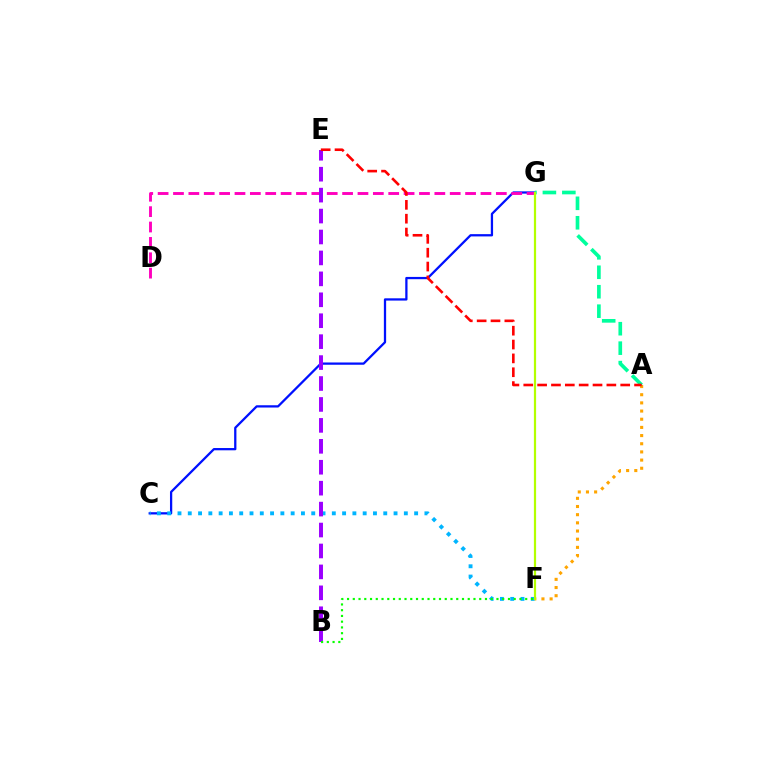{('C', 'G'): [{'color': '#0010ff', 'line_style': 'solid', 'thickness': 1.63}], ('D', 'G'): [{'color': '#ff00bd', 'line_style': 'dashed', 'thickness': 2.09}], ('C', 'F'): [{'color': '#00b5ff', 'line_style': 'dotted', 'thickness': 2.8}], ('B', 'E'): [{'color': '#9b00ff', 'line_style': 'dashed', 'thickness': 2.84}], ('B', 'F'): [{'color': '#08ff00', 'line_style': 'dotted', 'thickness': 1.56}], ('A', 'F'): [{'color': '#ffa500', 'line_style': 'dotted', 'thickness': 2.22}], ('A', 'G'): [{'color': '#00ff9d', 'line_style': 'dashed', 'thickness': 2.64}], ('F', 'G'): [{'color': '#b3ff00', 'line_style': 'solid', 'thickness': 1.59}], ('A', 'E'): [{'color': '#ff0000', 'line_style': 'dashed', 'thickness': 1.88}]}